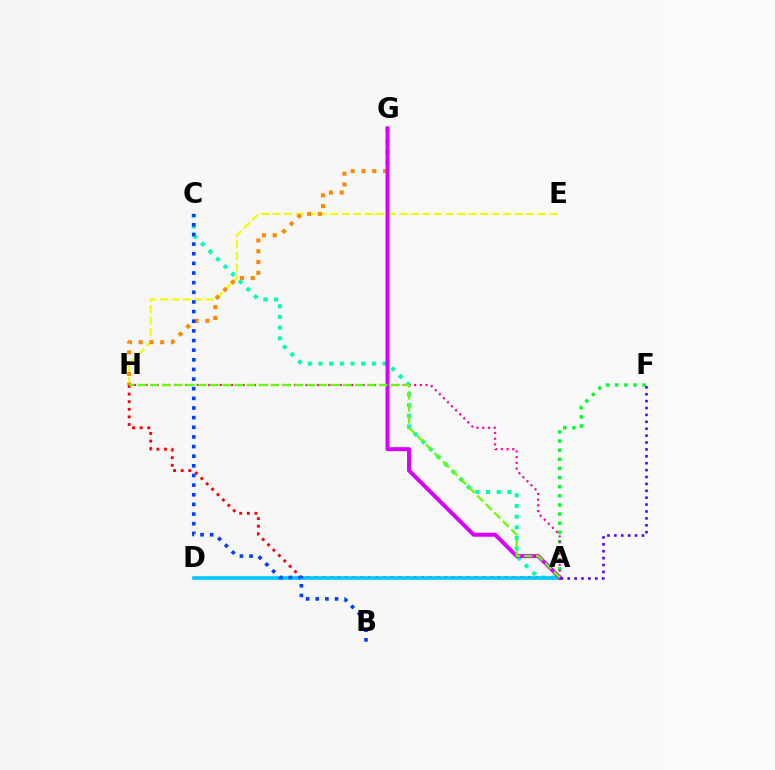{('E', 'H'): [{'color': '#eeff00', 'line_style': 'dashed', 'thickness': 1.57}], ('A', 'H'): [{'color': '#ff0000', 'line_style': 'dotted', 'thickness': 2.07}, {'color': '#ff00a0', 'line_style': 'dotted', 'thickness': 1.55}, {'color': '#66ff00', 'line_style': 'dashed', 'thickness': 1.64}], ('A', 'C'): [{'color': '#00ffaf', 'line_style': 'dotted', 'thickness': 2.9}], ('A', 'F'): [{'color': '#00ff27', 'line_style': 'dotted', 'thickness': 2.48}, {'color': '#4f00ff', 'line_style': 'dotted', 'thickness': 1.87}], ('A', 'D'): [{'color': '#00c7ff', 'line_style': 'solid', 'thickness': 2.59}], ('G', 'H'): [{'color': '#ff8800', 'line_style': 'dotted', 'thickness': 2.93}], ('A', 'G'): [{'color': '#d600ff', 'line_style': 'solid', 'thickness': 2.86}], ('B', 'C'): [{'color': '#003fff', 'line_style': 'dotted', 'thickness': 2.62}]}